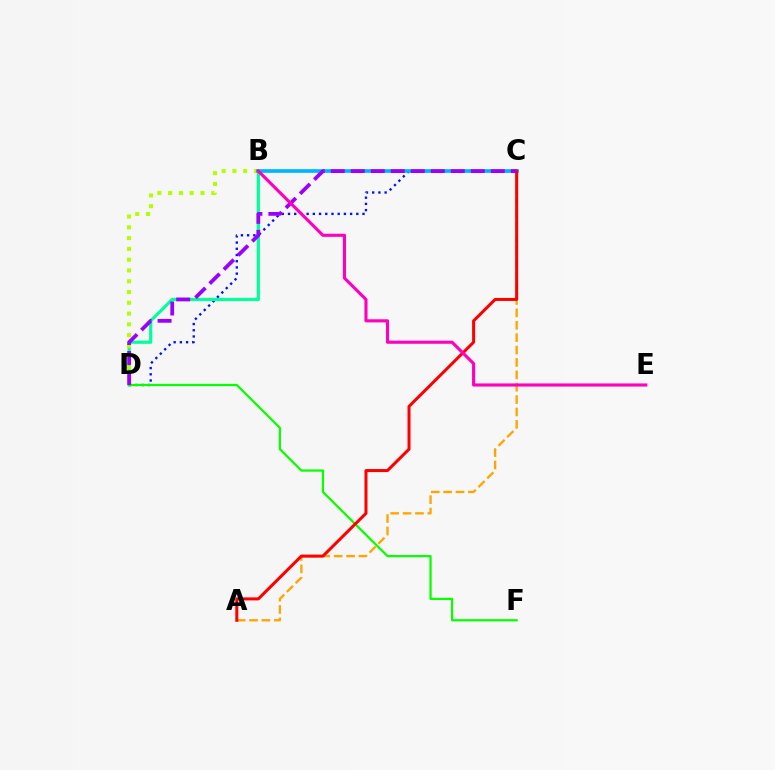{('C', 'D'): [{'color': '#0010ff', 'line_style': 'dotted', 'thickness': 1.69}, {'color': '#9b00ff', 'line_style': 'dashed', 'thickness': 2.72}], ('B', 'D'): [{'color': '#00ff9d', 'line_style': 'solid', 'thickness': 2.31}, {'color': '#b3ff00', 'line_style': 'dotted', 'thickness': 2.93}], ('A', 'C'): [{'color': '#ffa500', 'line_style': 'dashed', 'thickness': 1.68}, {'color': '#ff0000', 'line_style': 'solid', 'thickness': 2.18}], ('D', 'F'): [{'color': '#08ff00', 'line_style': 'solid', 'thickness': 1.6}], ('B', 'C'): [{'color': '#00b5ff', 'line_style': 'solid', 'thickness': 2.65}], ('B', 'E'): [{'color': '#ff00bd', 'line_style': 'solid', 'thickness': 2.25}]}